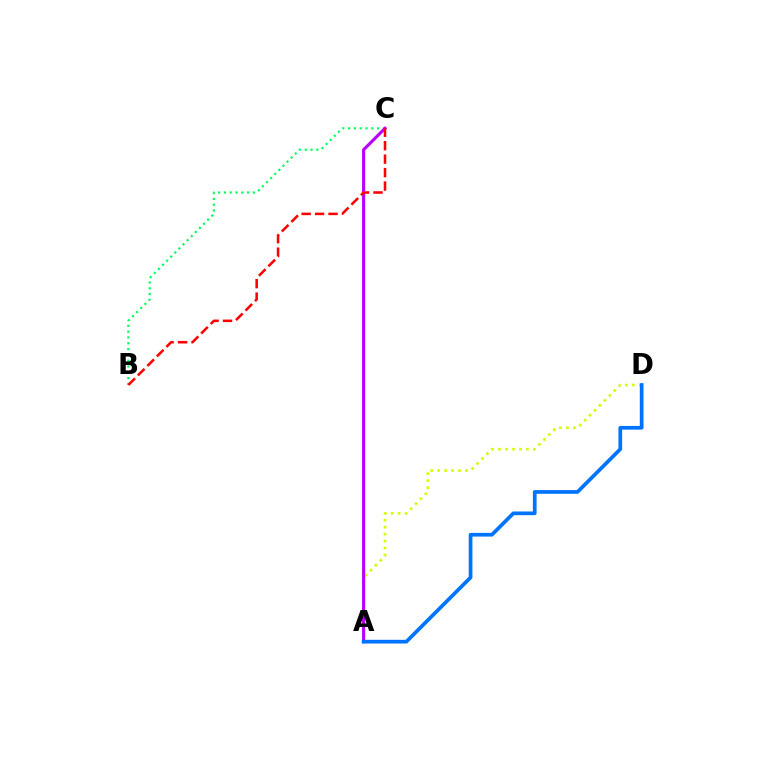{('A', 'D'): [{'color': '#d1ff00', 'line_style': 'dotted', 'thickness': 1.9}, {'color': '#0074ff', 'line_style': 'solid', 'thickness': 2.67}], ('B', 'C'): [{'color': '#00ff5c', 'line_style': 'dotted', 'thickness': 1.58}, {'color': '#ff0000', 'line_style': 'dashed', 'thickness': 1.83}], ('A', 'C'): [{'color': '#b900ff', 'line_style': 'solid', 'thickness': 2.24}]}